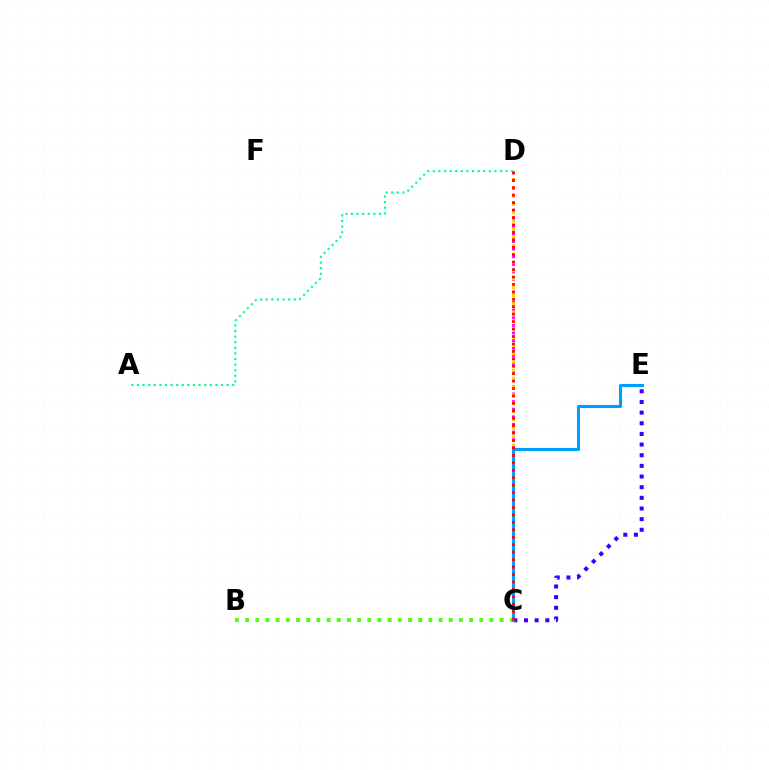{('C', 'D'): [{'color': '#ff00ed', 'line_style': 'dotted', 'thickness': 2.07}, {'color': '#ffd500', 'line_style': 'dotted', 'thickness': 2.25}, {'color': '#ff0000', 'line_style': 'dotted', 'thickness': 2.02}], ('A', 'D'): [{'color': '#00ff86', 'line_style': 'dotted', 'thickness': 1.52}], ('B', 'C'): [{'color': '#4fff00', 'line_style': 'dotted', 'thickness': 2.77}], ('C', 'E'): [{'color': '#3700ff', 'line_style': 'dotted', 'thickness': 2.89}, {'color': '#009eff', 'line_style': 'solid', 'thickness': 2.22}]}